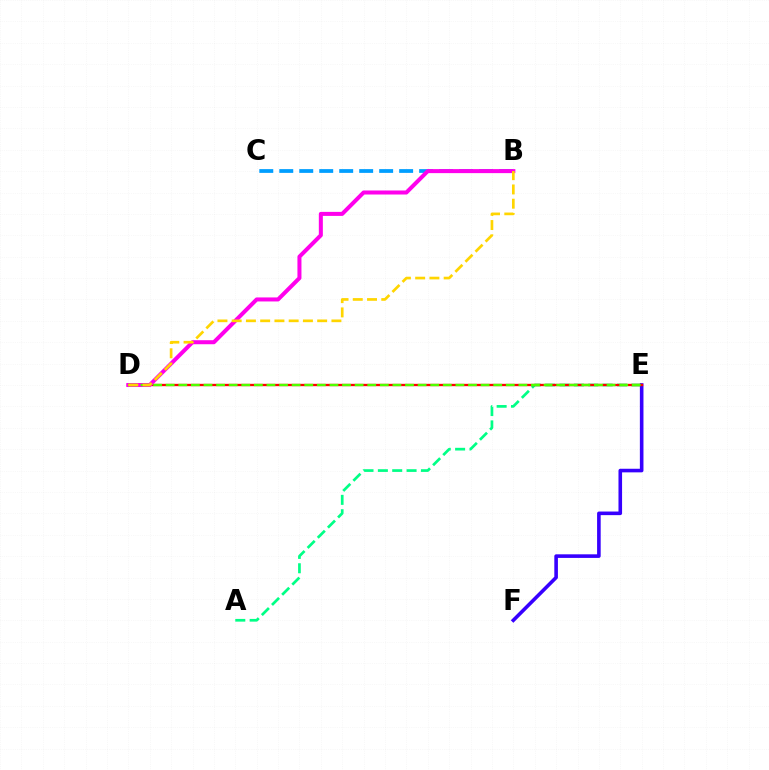{('A', 'E'): [{'color': '#00ff86', 'line_style': 'dashed', 'thickness': 1.95}], ('E', 'F'): [{'color': '#3700ff', 'line_style': 'solid', 'thickness': 2.59}], ('D', 'E'): [{'color': '#ff0000', 'line_style': 'solid', 'thickness': 1.68}, {'color': '#4fff00', 'line_style': 'dashed', 'thickness': 1.71}], ('B', 'C'): [{'color': '#009eff', 'line_style': 'dashed', 'thickness': 2.71}], ('B', 'D'): [{'color': '#ff00ed', 'line_style': 'solid', 'thickness': 2.9}, {'color': '#ffd500', 'line_style': 'dashed', 'thickness': 1.94}]}